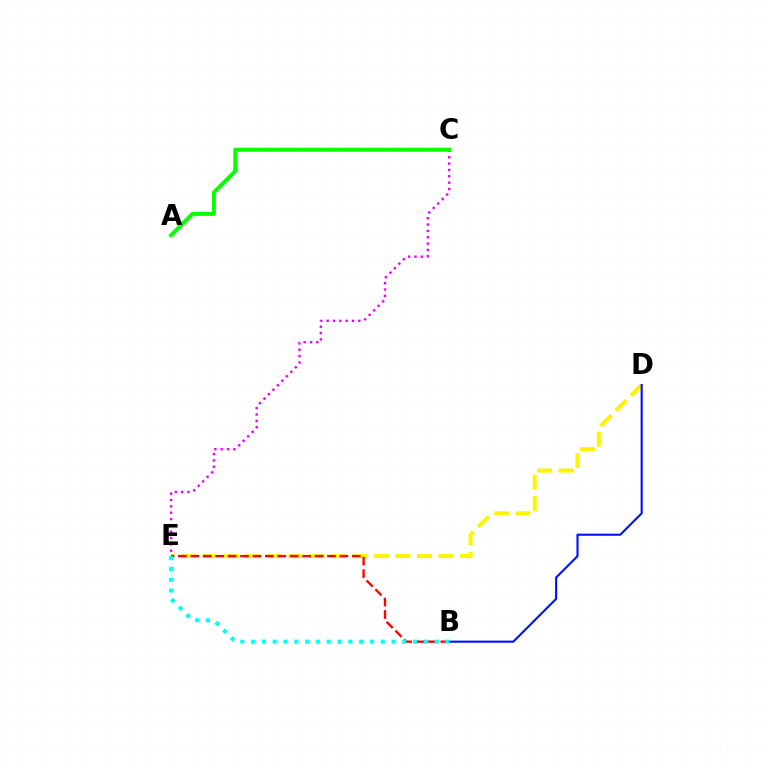{('D', 'E'): [{'color': '#fcf500', 'line_style': 'dashed', 'thickness': 2.91}], ('C', 'E'): [{'color': '#ee00ff', 'line_style': 'dotted', 'thickness': 1.72}], ('B', 'E'): [{'color': '#ff0000', 'line_style': 'dashed', 'thickness': 1.69}, {'color': '#00fff6', 'line_style': 'dotted', 'thickness': 2.94}], ('B', 'D'): [{'color': '#0010ff', 'line_style': 'solid', 'thickness': 1.52}], ('A', 'C'): [{'color': '#08ff00', 'line_style': 'solid', 'thickness': 2.89}]}